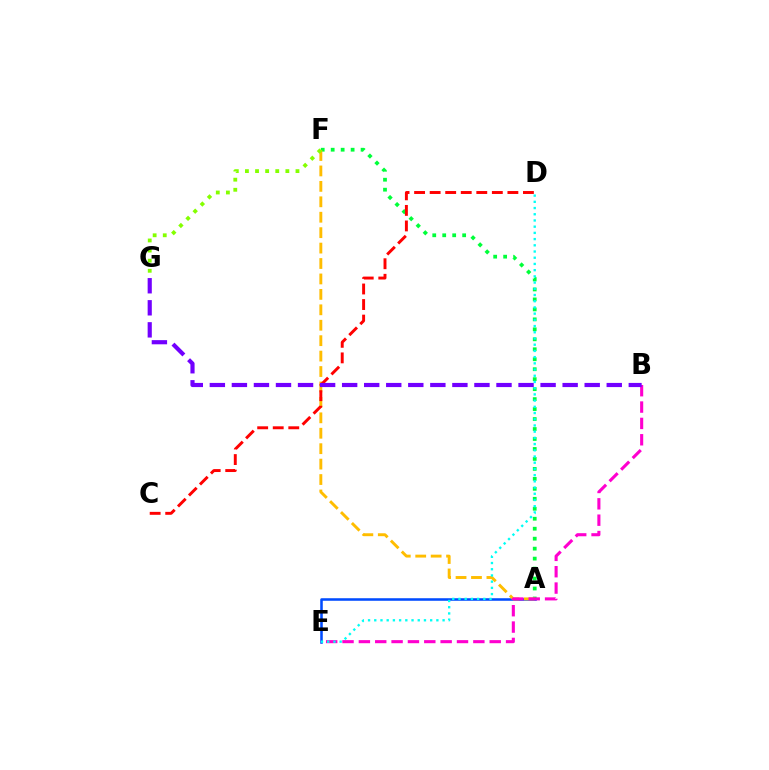{('A', 'E'): [{'color': '#004bff', 'line_style': 'solid', 'thickness': 1.83}], ('A', 'F'): [{'color': '#00ff39', 'line_style': 'dotted', 'thickness': 2.71}, {'color': '#ffbd00', 'line_style': 'dashed', 'thickness': 2.1}], ('C', 'D'): [{'color': '#ff0000', 'line_style': 'dashed', 'thickness': 2.11}], ('B', 'E'): [{'color': '#ff00cf', 'line_style': 'dashed', 'thickness': 2.22}], ('B', 'G'): [{'color': '#7200ff', 'line_style': 'dashed', 'thickness': 3.0}], ('D', 'E'): [{'color': '#00fff6', 'line_style': 'dotted', 'thickness': 1.69}], ('F', 'G'): [{'color': '#84ff00', 'line_style': 'dotted', 'thickness': 2.75}]}